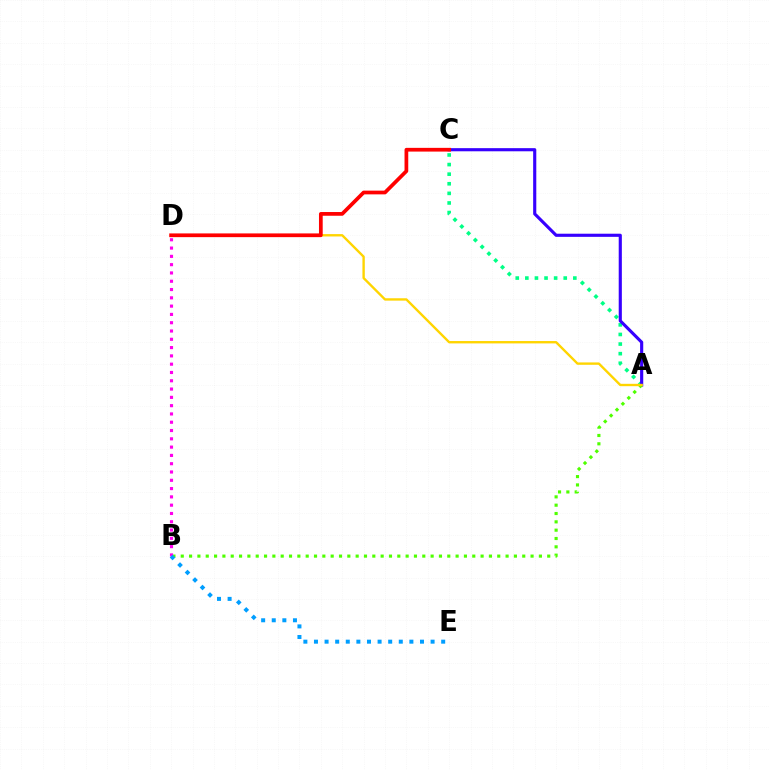{('A', 'C'): [{'color': '#00ff86', 'line_style': 'dotted', 'thickness': 2.61}, {'color': '#3700ff', 'line_style': 'solid', 'thickness': 2.26}], ('A', 'B'): [{'color': '#4fff00', 'line_style': 'dotted', 'thickness': 2.26}], ('B', 'D'): [{'color': '#ff00ed', 'line_style': 'dotted', 'thickness': 2.25}], ('A', 'D'): [{'color': '#ffd500', 'line_style': 'solid', 'thickness': 1.7}], ('B', 'E'): [{'color': '#009eff', 'line_style': 'dotted', 'thickness': 2.88}], ('C', 'D'): [{'color': '#ff0000', 'line_style': 'solid', 'thickness': 2.69}]}